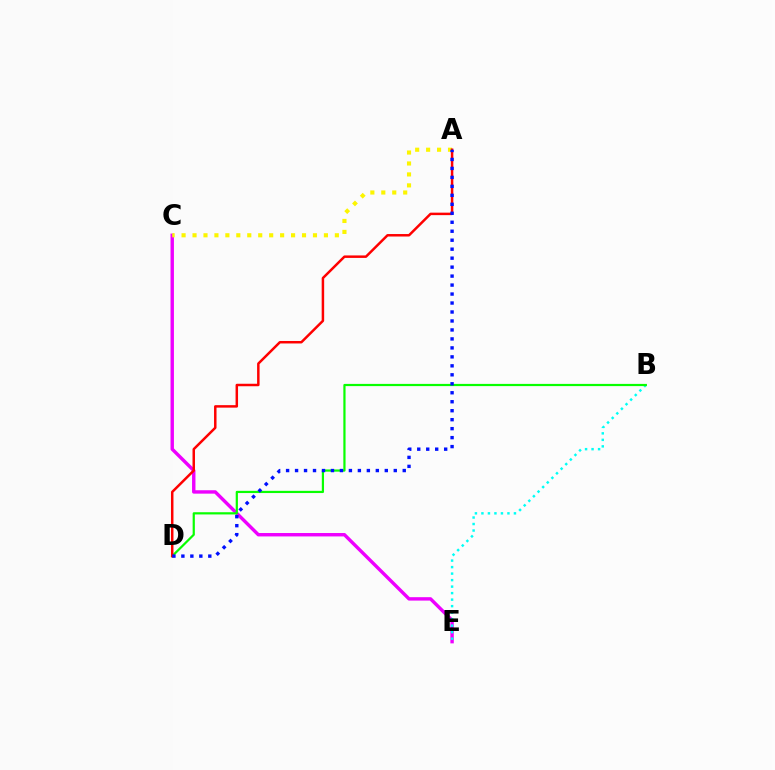{('C', 'E'): [{'color': '#ee00ff', 'line_style': 'solid', 'thickness': 2.45}], ('A', 'C'): [{'color': '#fcf500', 'line_style': 'dotted', 'thickness': 2.97}], ('B', 'E'): [{'color': '#00fff6', 'line_style': 'dotted', 'thickness': 1.77}], ('B', 'D'): [{'color': '#08ff00', 'line_style': 'solid', 'thickness': 1.59}], ('A', 'D'): [{'color': '#ff0000', 'line_style': 'solid', 'thickness': 1.79}, {'color': '#0010ff', 'line_style': 'dotted', 'thickness': 2.44}]}